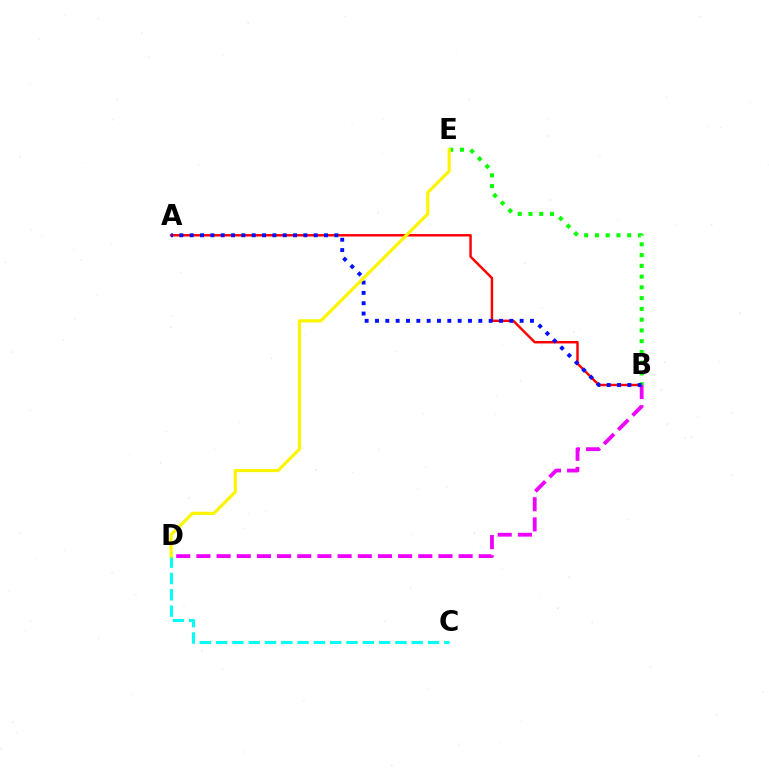{('A', 'B'): [{'color': '#ff0000', 'line_style': 'solid', 'thickness': 1.76}, {'color': '#0010ff', 'line_style': 'dotted', 'thickness': 2.81}], ('B', 'E'): [{'color': '#08ff00', 'line_style': 'dotted', 'thickness': 2.92}], ('B', 'D'): [{'color': '#ee00ff', 'line_style': 'dashed', 'thickness': 2.74}], ('C', 'D'): [{'color': '#00fff6', 'line_style': 'dashed', 'thickness': 2.21}], ('D', 'E'): [{'color': '#fcf500', 'line_style': 'solid', 'thickness': 2.28}]}